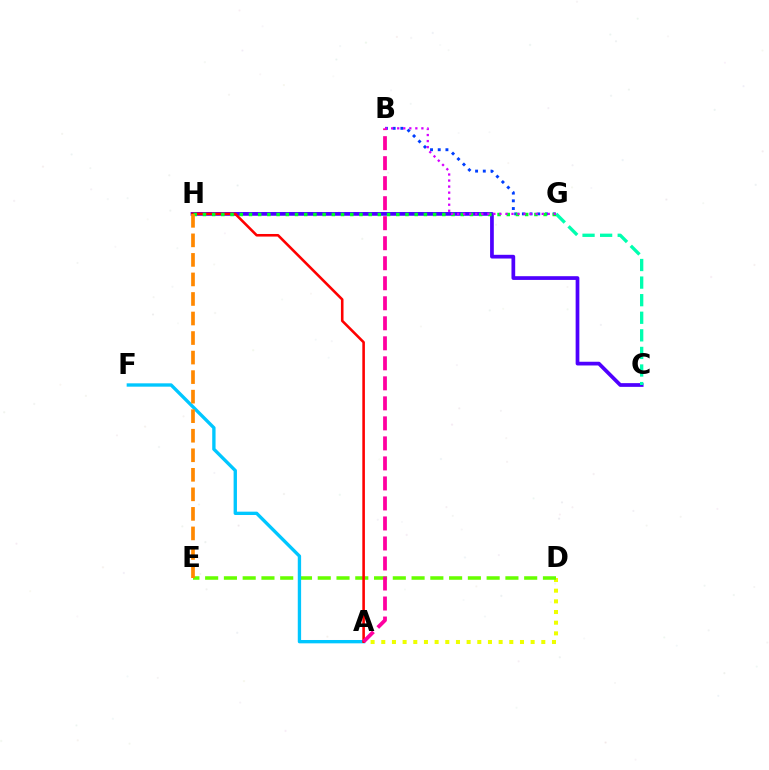{('A', 'D'): [{'color': '#eeff00', 'line_style': 'dotted', 'thickness': 2.9}], ('C', 'H'): [{'color': '#4f00ff', 'line_style': 'solid', 'thickness': 2.68}], ('D', 'E'): [{'color': '#66ff00', 'line_style': 'dashed', 'thickness': 2.55}], ('B', 'G'): [{'color': '#003fff', 'line_style': 'dotted', 'thickness': 2.09}, {'color': '#d600ff', 'line_style': 'dotted', 'thickness': 1.64}], ('A', 'F'): [{'color': '#00c7ff', 'line_style': 'solid', 'thickness': 2.41}], ('A', 'H'): [{'color': '#ff0000', 'line_style': 'solid', 'thickness': 1.86}], ('C', 'G'): [{'color': '#00ffaf', 'line_style': 'dashed', 'thickness': 2.39}], ('G', 'H'): [{'color': '#00ff27', 'line_style': 'dotted', 'thickness': 2.5}], ('A', 'B'): [{'color': '#ff00a0', 'line_style': 'dashed', 'thickness': 2.72}], ('E', 'H'): [{'color': '#ff8800', 'line_style': 'dashed', 'thickness': 2.65}]}